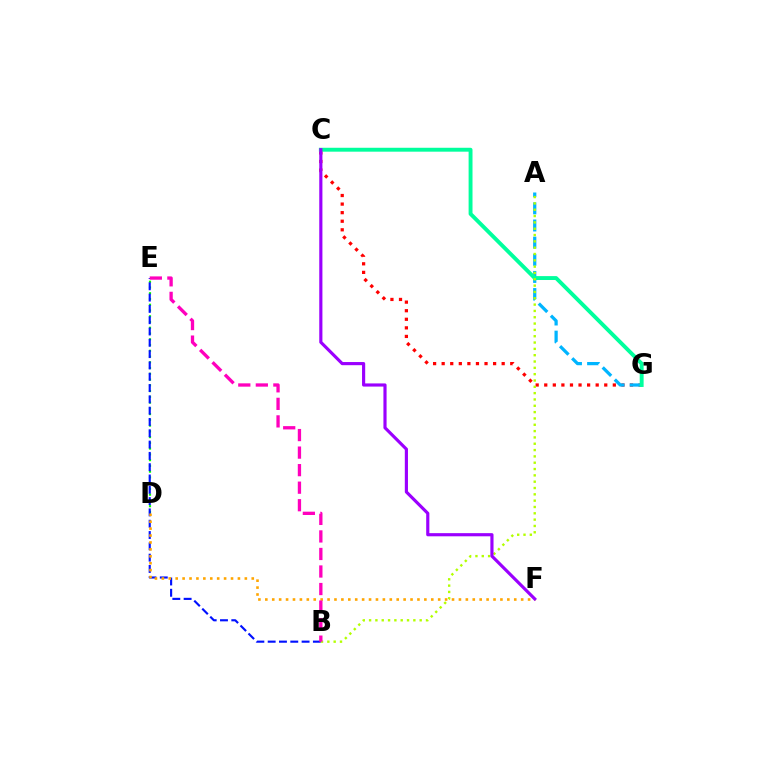{('D', 'E'): [{'color': '#08ff00', 'line_style': 'dotted', 'thickness': 1.56}], ('C', 'G'): [{'color': '#ff0000', 'line_style': 'dotted', 'thickness': 2.33}, {'color': '#00ff9d', 'line_style': 'solid', 'thickness': 2.81}], ('A', 'G'): [{'color': '#00b5ff', 'line_style': 'dashed', 'thickness': 2.33}], ('B', 'E'): [{'color': '#0010ff', 'line_style': 'dashed', 'thickness': 1.54}, {'color': '#ff00bd', 'line_style': 'dashed', 'thickness': 2.38}], ('D', 'F'): [{'color': '#ffa500', 'line_style': 'dotted', 'thickness': 1.88}], ('A', 'B'): [{'color': '#b3ff00', 'line_style': 'dotted', 'thickness': 1.72}], ('C', 'F'): [{'color': '#9b00ff', 'line_style': 'solid', 'thickness': 2.27}]}